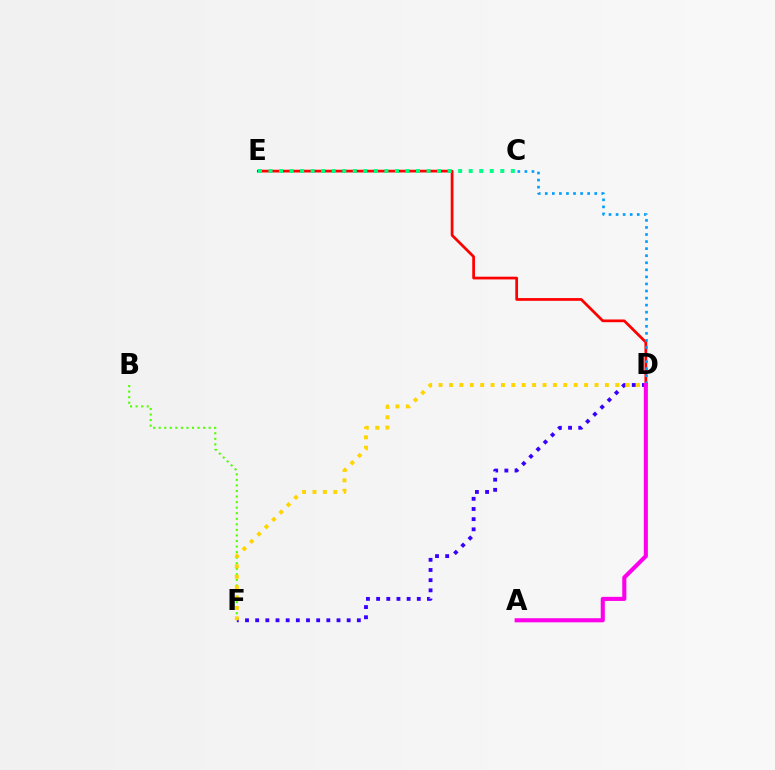{('B', 'F'): [{'color': '#4fff00', 'line_style': 'dotted', 'thickness': 1.51}], ('D', 'E'): [{'color': '#ff0000', 'line_style': 'solid', 'thickness': 1.97}], ('D', 'F'): [{'color': '#3700ff', 'line_style': 'dotted', 'thickness': 2.76}, {'color': '#ffd500', 'line_style': 'dotted', 'thickness': 2.82}], ('C', 'D'): [{'color': '#009eff', 'line_style': 'dotted', 'thickness': 1.92}], ('C', 'E'): [{'color': '#00ff86', 'line_style': 'dotted', 'thickness': 2.86}], ('A', 'D'): [{'color': '#ff00ed', 'line_style': 'solid', 'thickness': 2.95}]}